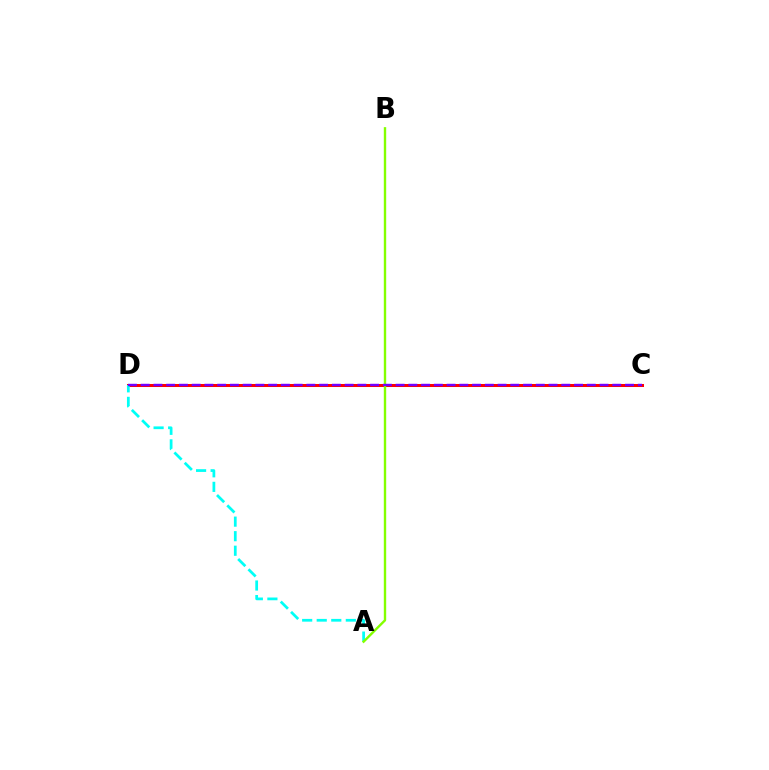{('C', 'D'): [{'color': '#ff0000', 'line_style': 'solid', 'thickness': 2.18}, {'color': '#7200ff', 'line_style': 'dashed', 'thickness': 1.73}], ('A', 'D'): [{'color': '#00fff6', 'line_style': 'dashed', 'thickness': 1.98}], ('A', 'B'): [{'color': '#84ff00', 'line_style': 'solid', 'thickness': 1.71}]}